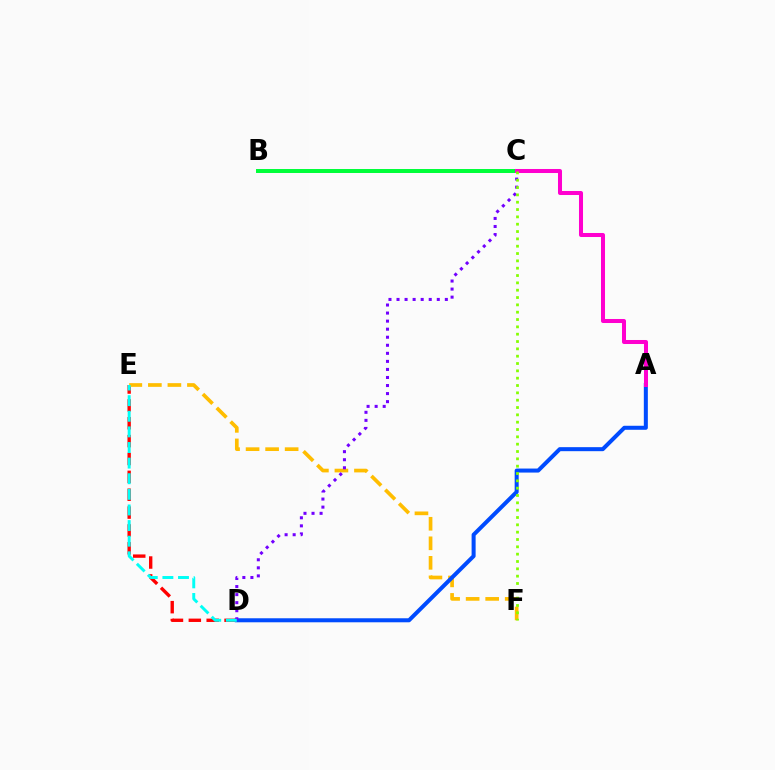{('D', 'E'): [{'color': '#ff0000', 'line_style': 'dashed', 'thickness': 2.43}, {'color': '#00fff6', 'line_style': 'dashed', 'thickness': 2.12}], ('B', 'C'): [{'color': '#00ff39', 'line_style': 'solid', 'thickness': 2.87}], ('E', 'F'): [{'color': '#ffbd00', 'line_style': 'dashed', 'thickness': 2.65}], ('A', 'D'): [{'color': '#004bff', 'line_style': 'solid', 'thickness': 2.89}], ('C', 'D'): [{'color': '#7200ff', 'line_style': 'dotted', 'thickness': 2.19}], ('A', 'C'): [{'color': '#ff00cf', 'line_style': 'solid', 'thickness': 2.9}], ('C', 'F'): [{'color': '#84ff00', 'line_style': 'dotted', 'thickness': 1.99}]}